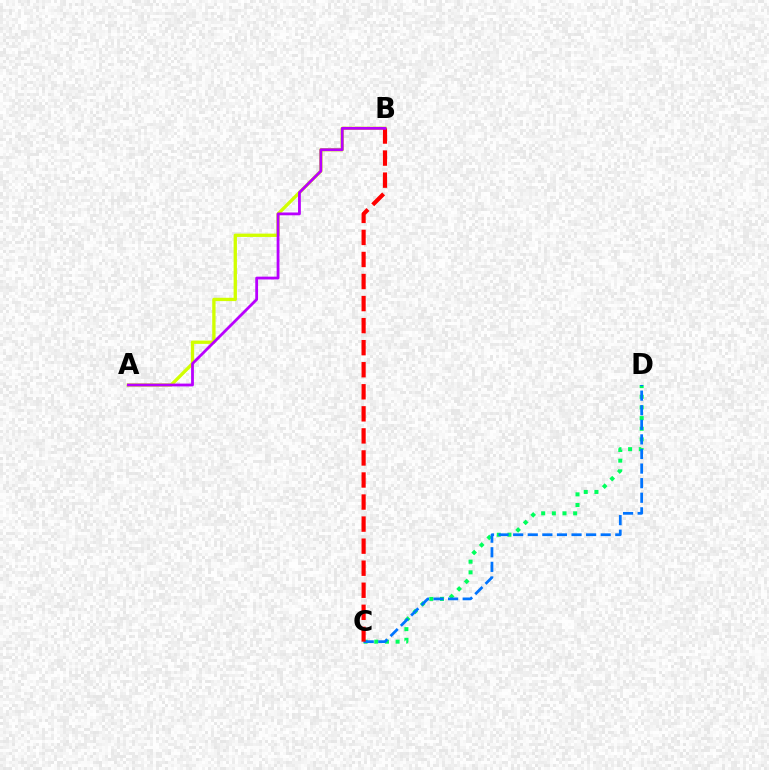{('C', 'D'): [{'color': '#00ff5c', 'line_style': 'dotted', 'thickness': 2.9}, {'color': '#0074ff', 'line_style': 'dashed', 'thickness': 1.98}], ('A', 'B'): [{'color': '#d1ff00', 'line_style': 'solid', 'thickness': 2.39}, {'color': '#b900ff', 'line_style': 'solid', 'thickness': 2.02}], ('B', 'C'): [{'color': '#ff0000', 'line_style': 'dashed', 'thickness': 3.0}]}